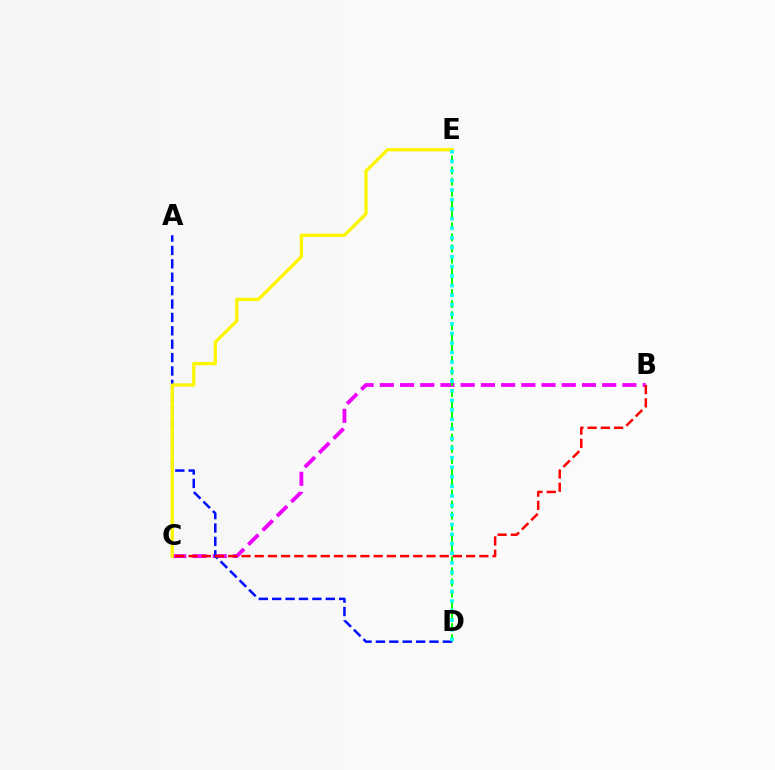{('B', 'C'): [{'color': '#ee00ff', 'line_style': 'dashed', 'thickness': 2.75}, {'color': '#ff0000', 'line_style': 'dashed', 'thickness': 1.8}], ('D', 'E'): [{'color': '#08ff00', 'line_style': 'dashed', 'thickness': 1.51}, {'color': '#00fff6', 'line_style': 'dotted', 'thickness': 2.6}], ('A', 'D'): [{'color': '#0010ff', 'line_style': 'dashed', 'thickness': 1.82}], ('C', 'E'): [{'color': '#fcf500', 'line_style': 'solid', 'thickness': 2.38}]}